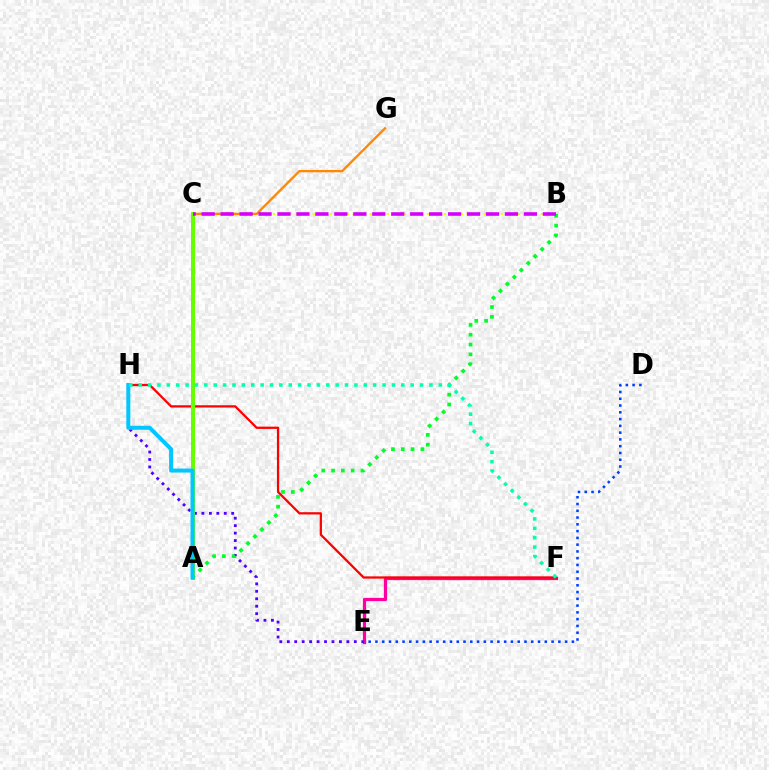{('B', 'C'): [{'color': '#eeff00', 'line_style': 'dotted', 'thickness': 1.55}, {'color': '#d600ff', 'line_style': 'dashed', 'thickness': 2.58}], ('E', 'F'): [{'color': '#ff00a0', 'line_style': 'solid', 'thickness': 2.35}], ('F', 'H'): [{'color': '#ff0000', 'line_style': 'solid', 'thickness': 1.63}, {'color': '#00ffaf', 'line_style': 'dotted', 'thickness': 2.55}], ('E', 'H'): [{'color': '#4f00ff', 'line_style': 'dotted', 'thickness': 2.02}], ('C', 'G'): [{'color': '#ff8800', 'line_style': 'solid', 'thickness': 1.66}], ('A', 'C'): [{'color': '#66ff00', 'line_style': 'solid', 'thickness': 2.86}], ('A', 'B'): [{'color': '#00ff27', 'line_style': 'dotted', 'thickness': 2.67}], ('D', 'E'): [{'color': '#003fff', 'line_style': 'dotted', 'thickness': 1.84}], ('A', 'H'): [{'color': '#00c7ff', 'line_style': 'solid', 'thickness': 2.88}]}